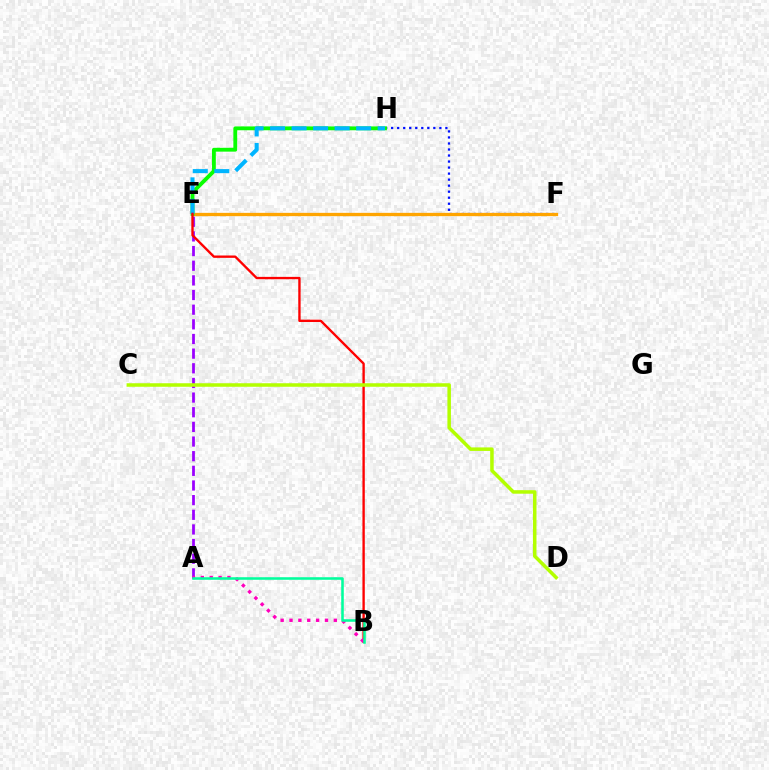{('A', 'E'): [{'color': '#9b00ff', 'line_style': 'dashed', 'thickness': 1.99}], ('F', 'H'): [{'color': '#0010ff', 'line_style': 'dotted', 'thickness': 1.64}], ('E', 'F'): [{'color': '#ffa500', 'line_style': 'solid', 'thickness': 2.38}], ('E', 'H'): [{'color': '#08ff00', 'line_style': 'solid', 'thickness': 2.77}, {'color': '#00b5ff', 'line_style': 'dashed', 'thickness': 2.92}], ('B', 'E'): [{'color': '#ff0000', 'line_style': 'solid', 'thickness': 1.69}], ('C', 'D'): [{'color': '#b3ff00', 'line_style': 'solid', 'thickness': 2.54}], ('A', 'B'): [{'color': '#ff00bd', 'line_style': 'dotted', 'thickness': 2.41}, {'color': '#00ff9d', 'line_style': 'solid', 'thickness': 1.84}]}